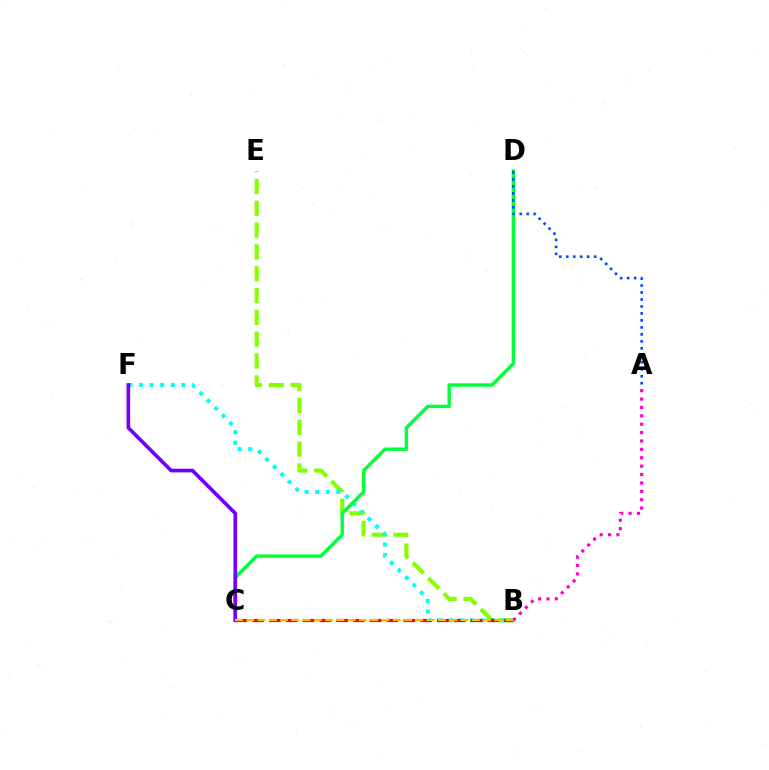{('B', 'E'): [{'color': '#84ff00', 'line_style': 'dashed', 'thickness': 2.96}], ('B', 'F'): [{'color': '#00fff6', 'line_style': 'dotted', 'thickness': 2.88}], ('C', 'D'): [{'color': '#00ff39', 'line_style': 'solid', 'thickness': 2.46}], ('A', 'B'): [{'color': '#ff00cf', 'line_style': 'dotted', 'thickness': 2.28}], ('C', 'F'): [{'color': '#7200ff', 'line_style': 'solid', 'thickness': 2.64}], ('B', 'C'): [{'color': '#ff0000', 'line_style': 'dashed', 'thickness': 2.28}, {'color': '#ffbd00', 'line_style': 'dashed', 'thickness': 1.53}], ('A', 'D'): [{'color': '#004bff', 'line_style': 'dotted', 'thickness': 1.9}]}